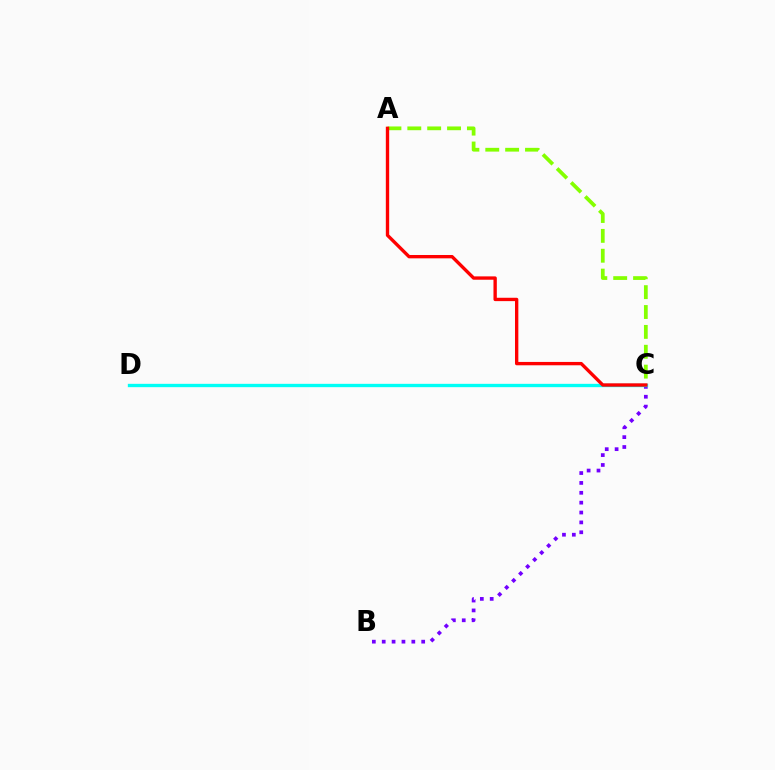{('A', 'C'): [{'color': '#84ff00', 'line_style': 'dashed', 'thickness': 2.7}, {'color': '#ff0000', 'line_style': 'solid', 'thickness': 2.41}], ('B', 'C'): [{'color': '#7200ff', 'line_style': 'dotted', 'thickness': 2.68}], ('C', 'D'): [{'color': '#00fff6', 'line_style': 'solid', 'thickness': 2.4}]}